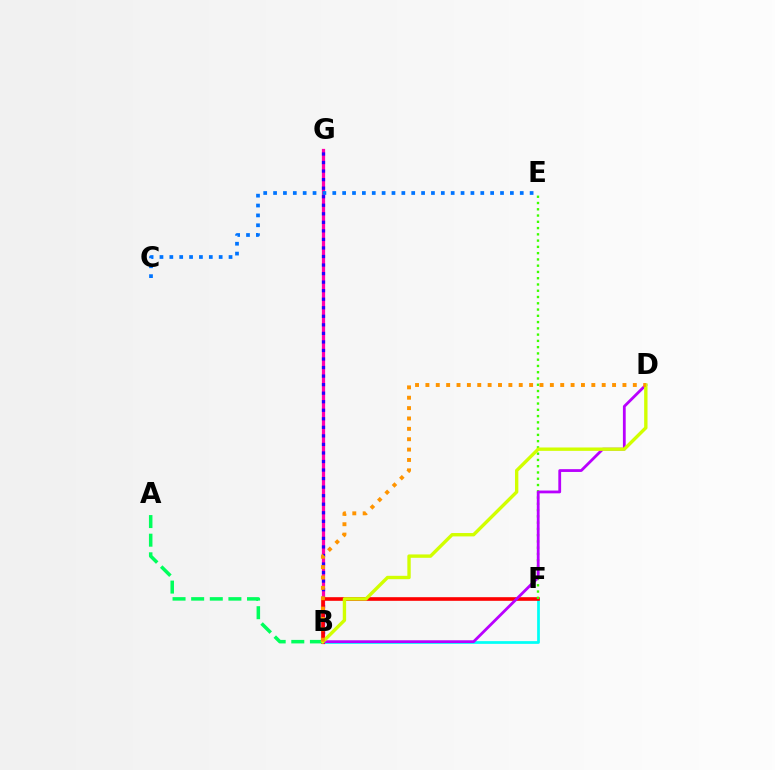{('B', 'F'): [{'color': '#00fff6', 'line_style': 'solid', 'thickness': 1.96}, {'color': '#ff0000', 'line_style': 'solid', 'thickness': 2.61}], ('B', 'G'): [{'color': '#ff00ac', 'line_style': 'solid', 'thickness': 2.33}, {'color': '#2500ff', 'line_style': 'dotted', 'thickness': 2.32}], ('E', 'F'): [{'color': '#3dff00', 'line_style': 'dotted', 'thickness': 1.7}], ('C', 'E'): [{'color': '#0074ff', 'line_style': 'dotted', 'thickness': 2.68}], ('B', 'D'): [{'color': '#b900ff', 'line_style': 'solid', 'thickness': 2.01}, {'color': '#d1ff00', 'line_style': 'solid', 'thickness': 2.43}, {'color': '#ff9400', 'line_style': 'dotted', 'thickness': 2.82}], ('A', 'B'): [{'color': '#00ff5c', 'line_style': 'dashed', 'thickness': 2.53}]}